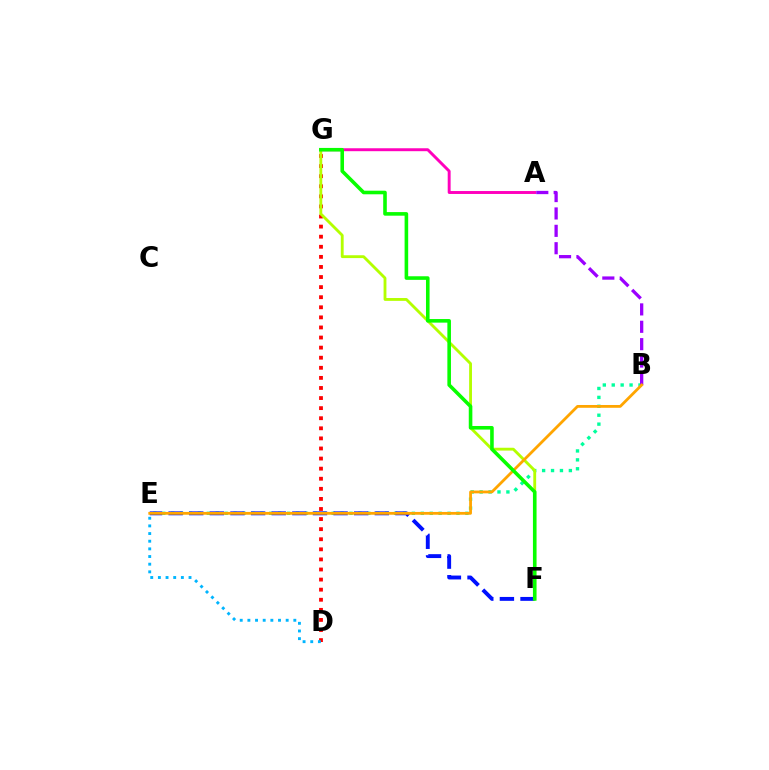{('D', 'G'): [{'color': '#ff0000', 'line_style': 'dotted', 'thickness': 2.74}], ('B', 'E'): [{'color': '#00ff9d', 'line_style': 'dotted', 'thickness': 2.42}, {'color': '#ffa500', 'line_style': 'solid', 'thickness': 2.01}], ('A', 'G'): [{'color': '#ff00bd', 'line_style': 'solid', 'thickness': 2.11}], ('E', 'F'): [{'color': '#0010ff', 'line_style': 'dashed', 'thickness': 2.8}], ('D', 'E'): [{'color': '#00b5ff', 'line_style': 'dotted', 'thickness': 2.08}], ('A', 'B'): [{'color': '#9b00ff', 'line_style': 'dashed', 'thickness': 2.36}], ('F', 'G'): [{'color': '#b3ff00', 'line_style': 'solid', 'thickness': 2.05}, {'color': '#08ff00', 'line_style': 'solid', 'thickness': 2.58}]}